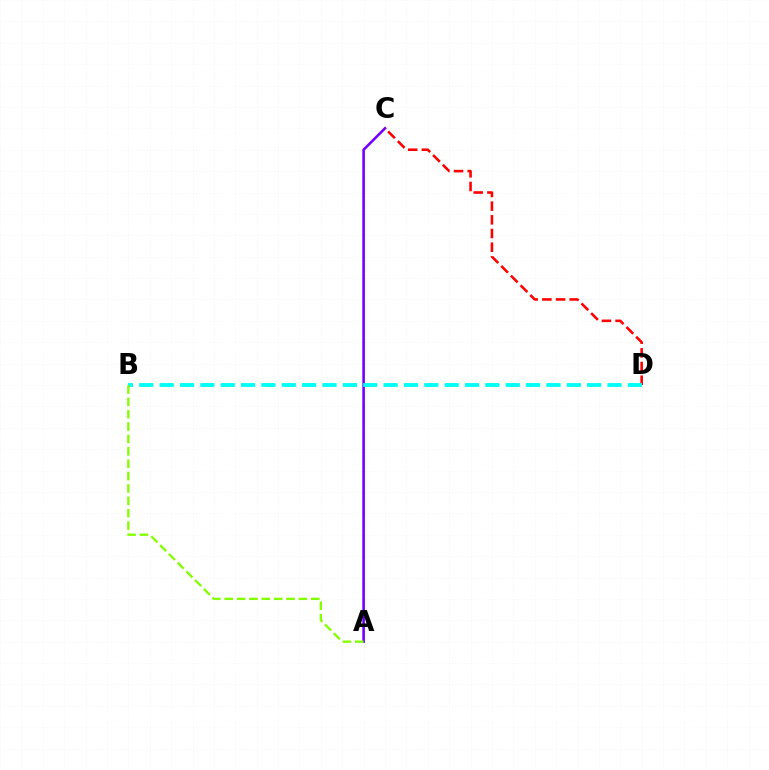{('A', 'C'): [{'color': '#7200ff', 'line_style': 'solid', 'thickness': 1.87}], ('C', 'D'): [{'color': '#ff0000', 'line_style': 'dashed', 'thickness': 1.86}], ('B', 'D'): [{'color': '#00fff6', 'line_style': 'dashed', 'thickness': 2.77}], ('A', 'B'): [{'color': '#84ff00', 'line_style': 'dashed', 'thickness': 1.68}]}